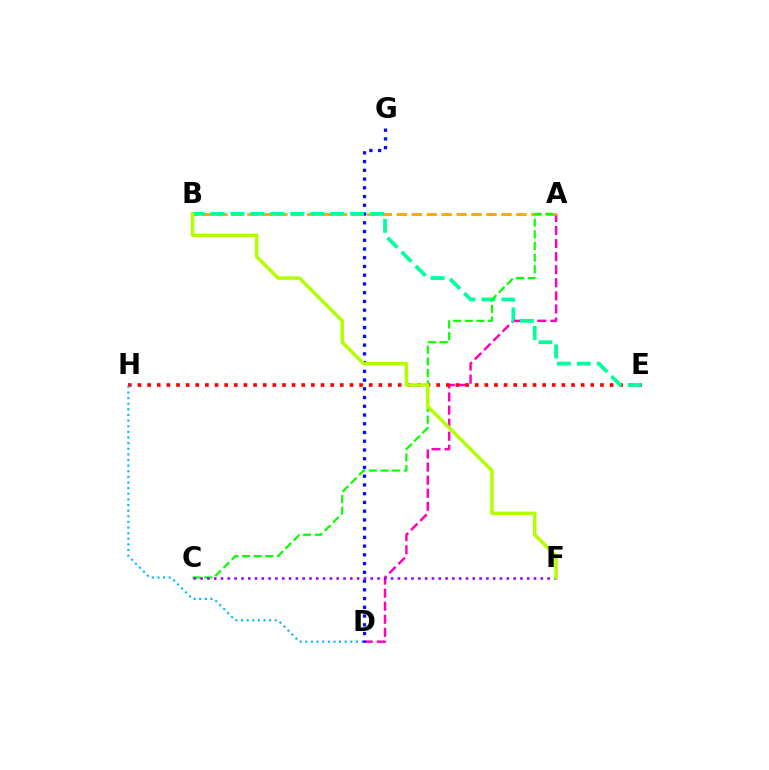{('A', 'D'): [{'color': '#ff00bd', 'line_style': 'dashed', 'thickness': 1.78}], ('E', 'H'): [{'color': '#ff0000', 'line_style': 'dotted', 'thickness': 2.62}], ('A', 'B'): [{'color': '#ffa500', 'line_style': 'dashed', 'thickness': 2.03}], ('D', 'H'): [{'color': '#00b5ff', 'line_style': 'dotted', 'thickness': 1.53}], ('D', 'G'): [{'color': '#0010ff', 'line_style': 'dotted', 'thickness': 2.37}], ('B', 'E'): [{'color': '#00ff9d', 'line_style': 'dashed', 'thickness': 2.71}], ('A', 'C'): [{'color': '#08ff00', 'line_style': 'dashed', 'thickness': 1.58}], ('C', 'F'): [{'color': '#9b00ff', 'line_style': 'dotted', 'thickness': 1.85}], ('B', 'F'): [{'color': '#b3ff00', 'line_style': 'solid', 'thickness': 2.5}]}